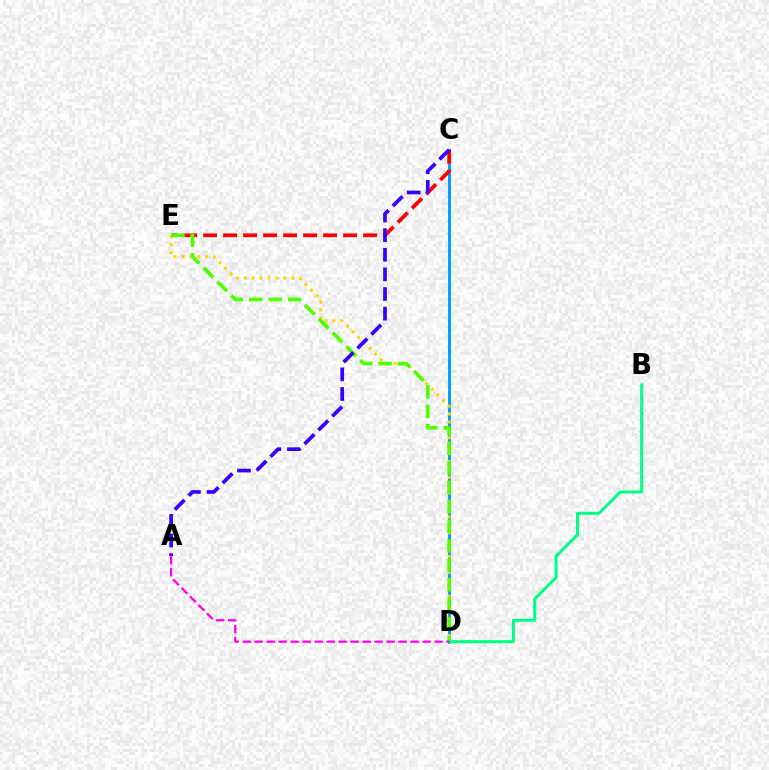{('C', 'D'): [{'color': '#009eff', 'line_style': 'solid', 'thickness': 2.1}], ('C', 'E'): [{'color': '#ff0000', 'line_style': 'dashed', 'thickness': 2.72}], ('D', 'E'): [{'color': '#ffd500', 'line_style': 'dotted', 'thickness': 2.15}, {'color': '#4fff00', 'line_style': 'dashed', 'thickness': 2.65}], ('A', 'C'): [{'color': '#3700ff', 'line_style': 'dashed', 'thickness': 2.66}], ('B', 'D'): [{'color': '#00ff86', 'line_style': 'solid', 'thickness': 2.18}], ('A', 'D'): [{'color': '#ff00ed', 'line_style': 'dashed', 'thickness': 1.63}]}